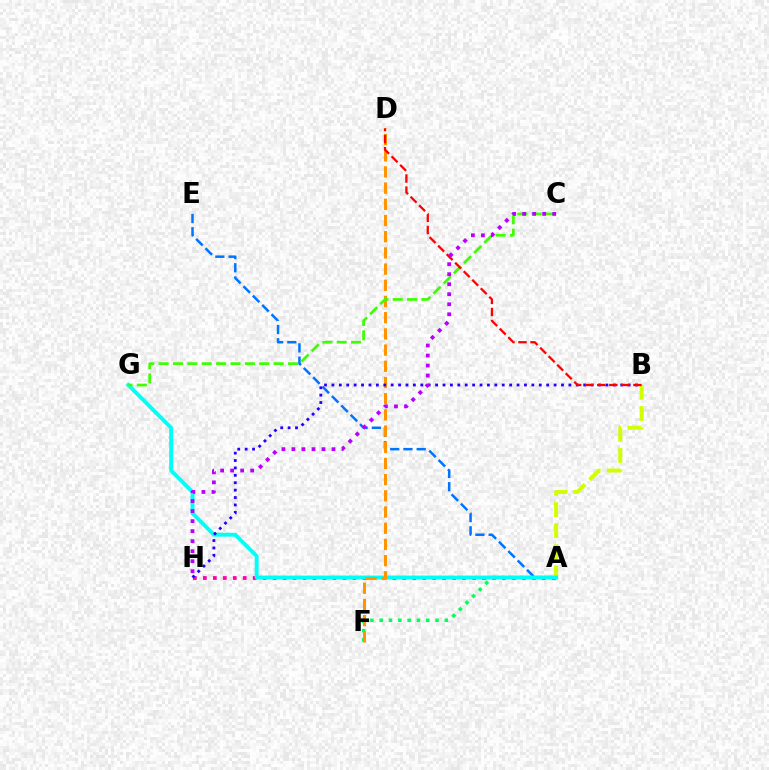{('A', 'H'): [{'color': '#ff00ac', 'line_style': 'dotted', 'thickness': 2.71}], ('A', 'F'): [{'color': '#00ff5c', 'line_style': 'dotted', 'thickness': 2.53}], ('A', 'B'): [{'color': '#d1ff00', 'line_style': 'dashed', 'thickness': 2.87}], ('A', 'E'): [{'color': '#0074ff', 'line_style': 'dashed', 'thickness': 1.8}], ('A', 'G'): [{'color': '#00fff6', 'line_style': 'solid', 'thickness': 2.81}], ('D', 'F'): [{'color': '#ff9400', 'line_style': 'dashed', 'thickness': 2.2}], ('C', 'G'): [{'color': '#3dff00', 'line_style': 'dashed', 'thickness': 1.95}], ('B', 'H'): [{'color': '#2500ff', 'line_style': 'dotted', 'thickness': 2.01}], ('B', 'D'): [{'color': '#ff0000', 'line_style': 'dashed', 'thickness': 1.64}], ('C', 'H'): [{'color': '#b900ff', 'line_style': 'dotted', 'thickness': 2.72}]}